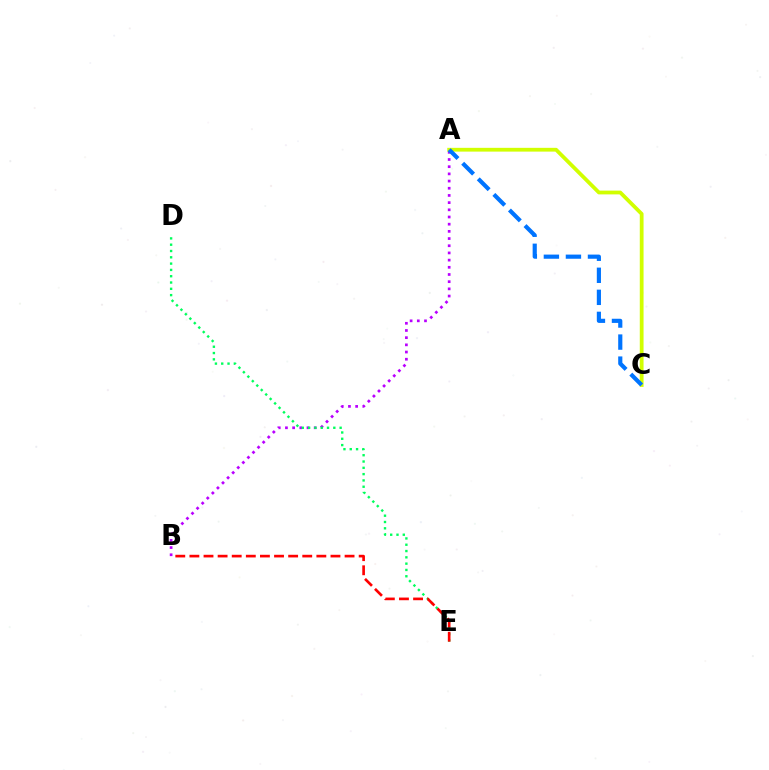{('A', 'B'): [{'color': '#b900ff', 'line_style': 'dotted', 'thickness': 1.95}], ('A', 'C'): [{'color': '#d1ff00', 'line_style': 'solid', 'thickness': 2.72}, {'color': '#0074ff', 'line_style': 'dashed', 'thickness': 2.99}], ('D', 'E'): [{'color': '#00ff5c', 'line_style': 'dotted', 'thickness': 1.71}], ('B', 'E'): [{'color': '#ff0000', 'line_style': 'dashed', 'thickness': 1.92}]}